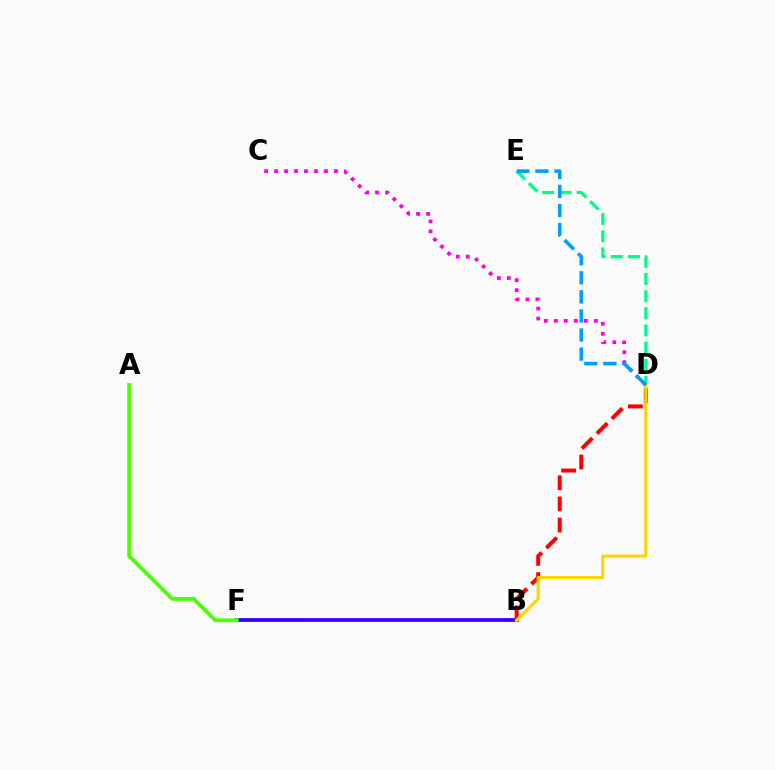{('C', 'D'): [{'color': '#ff00ed', 'line_style': 'dotted', 'thickness': 2.71}], ('B', 'F'): [{'color': '#3700ff', 'line_style': 'solid', 'thickness': 2.71}], ('D', 'E'): [{'color': '#00ff86', 'line_style': 'dashed', 'thickness': 2.33}, {'color': '#009eff', 'line_style': 'dashed', 'thickness': 2.59}], ('A', 'F'): [{'color': '#4fff00', 'line_style': 'solid', 'thickness': 2.75}], ('B', 'D'): [{'color': '#ff0000', 'line_style': 'dashed', 'thickness': 2.87}, {'color': '#ffd500', 'line_style': 'solid', 'thickness': 2.22}]}